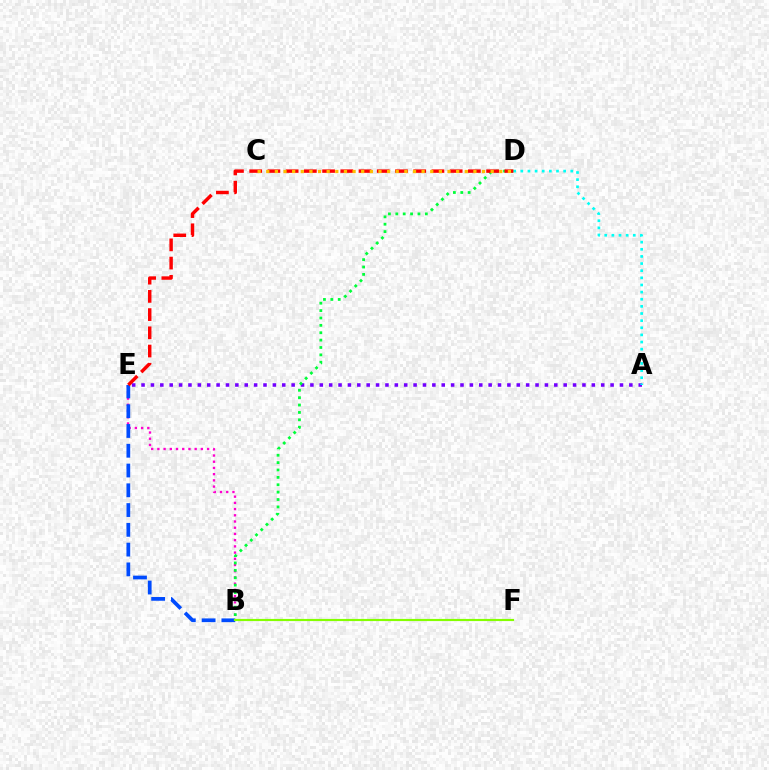{('A', 'E'): [{'color': '#7200ff', 'line_style': 'dotted', 'thickness': 2.55}], ('B', 'E'): [{'color': '#ff00cf', 'line_style': 'dotted', 'thickness': 1.69}, {'color': '#004bff', 'line_style': 'dashed', 'thickness': 2.69}], ('A', 'D'): [{'color': '#00fff6', 'line_style': 'dotted', 'thickness': 1.94}], ('B', 'D'): [{'color': '#00ff39', 'line_style': 'dotted', 'thickness': 2.01}], ('D', 'E'): [{'color': '#ff0000', 'line_style': 'dashed', 'thickness': 2.48}], ('B', 'F'): [{'color': '#84ff00', 'line_style': 'solid', 'thickness': 1.56}], ('C', 'D'): [{'color': '#ffbd00', 'line_style': 'dotted', 'thickness': 2.35}]}